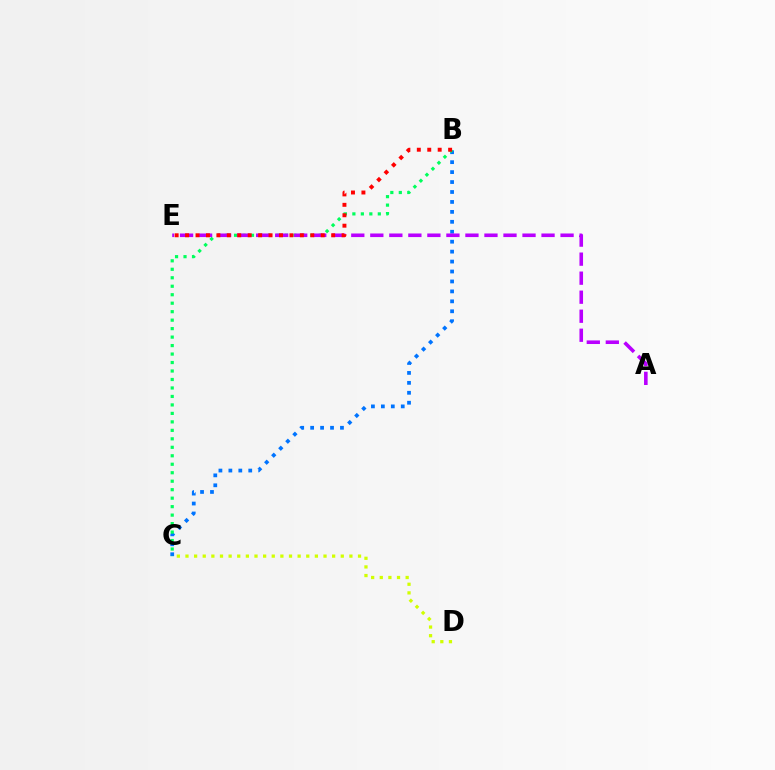{('B', 'C'): [{'color': '#0074ff', 'line_style': 'dotted', 'thickness': 2.7}, {'color': '#00ff5c', 'line_style': 'dotted', 'thickness': 2.3}], ('A', 'E'): [{'color': '#b900ff', 'line_style': 'dashed', 'thickness': 2.58}], ('C', 'D'): [{'color': '#d1ff00', 'line_style': 'dotted', 'thickness': 2.34}], ('B', 'E'): [{'color': '#ff0000', 'line_style': 'dotted', 'thickness': 2.83}]}